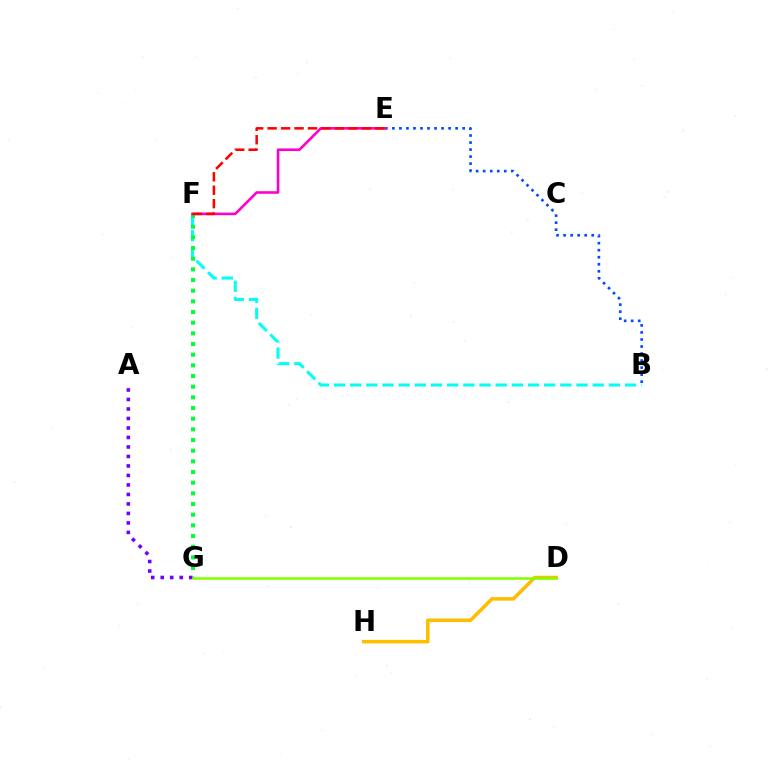{('B', 'F'): [{'color': '#00fff6', 'line_style': 'dashed', 'thickness': 2.2}], ('B', 'E'): [{'color': '#004bff', 'line_style': 'dotted', 'thickness': 1.91}], ('F', 'G'): [{'color': '#00ff39', 'line_style': 'dotted', 'thickness': 2.9}], ('A', 'G'): [{'color': '#7200ff', 'line_style': 'dotted', 'thickness': 2.58}], ('D', 'H'): [{'color': '#ffbd00', 'line_style': 'solid', 'thickness': 2.54}], ('E', 'F'): [{'color': '#ff00cf', 'line_style': 'solid', 'thickness': 1.88}, {'color': '#ff0000', 'line_style': 'dashed', 'thickness': 1.83}], ('D', 'G'): [{'color': '#84ff00', 'line_style': 'solid', 'thickness': 1.84}]}